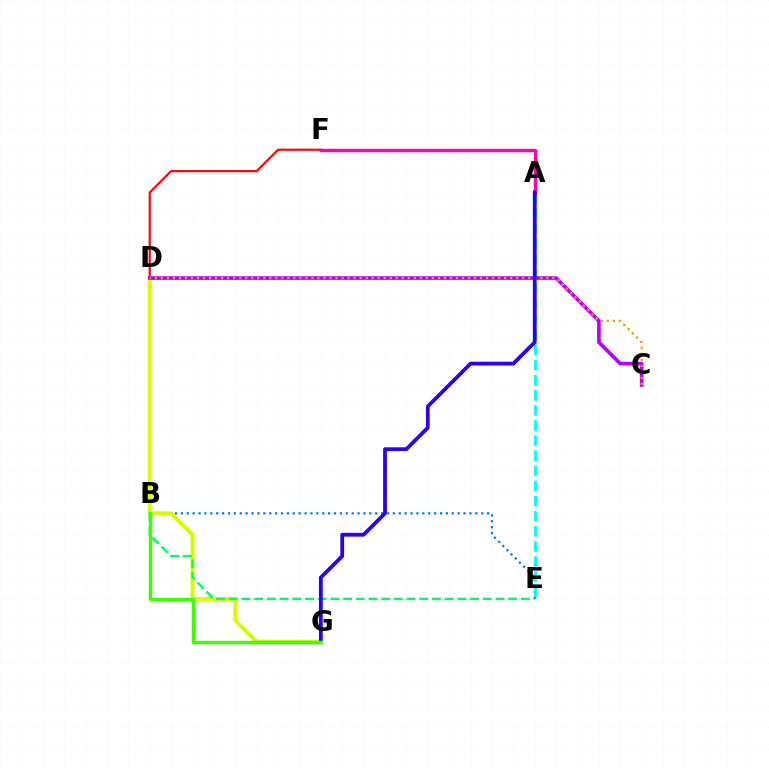{('B', 'E'): [{'color': '#0074ff', 'line_style': 'dotted', 'thickness': 1.6}, {'color': '#00ff5c', 'line_style': 'dashed', 'thickness': 1.72}], ('D', 'G'): [{'color': '#d1ff00', 'line_style': 'solid', 'thickness': 2.85}], ('A', 'E'): [{'color': '#00fff6', 'line_style': 'dashed', 'thickness': 2.05}], ('D', 'F'): [{'color': '#ff0000', 'line_style': 'solid', 'thickness': 1.53}], ('A', 'F'): [{'color': '#ff00ac', 'line_style': 'solid', 'thickness': 2.46}], ('C', 'D'): [{'color': '#b900ff', 'line_style': 'solid', 'thickness': 2.64}, {'color': '#ff9400', 'line_style': 'dotted', 'thickness': 1.64}], ('A', 'G'): [{'color': '#2500ff', 'line_style': 'solid', 'thickness': 2.7}], ('B', 'G'): [{'color': '#3dff00', 'line_style': 'solid', 'thickness': 2.48}]}